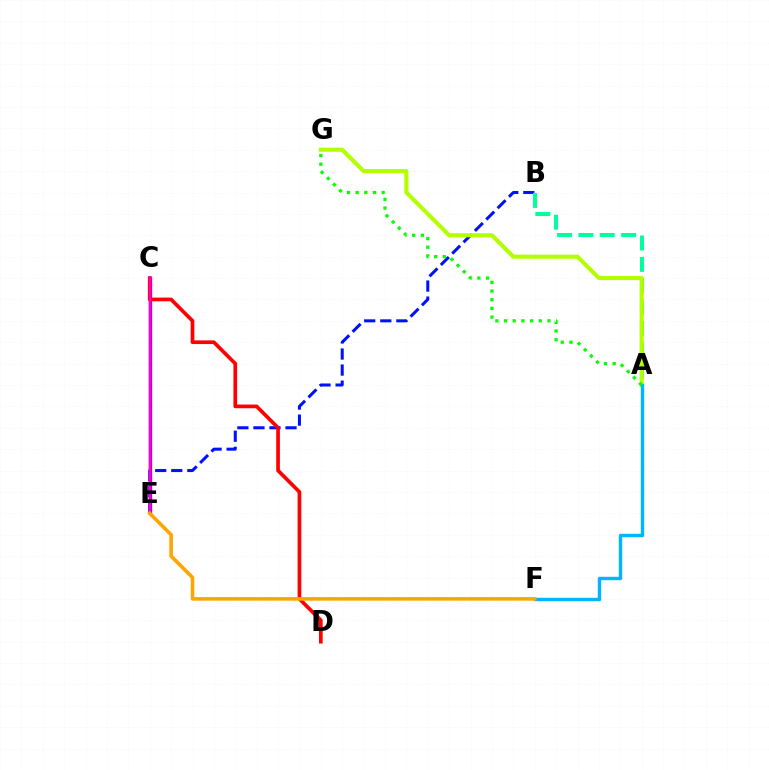{('B', 'E'): [{'color': '#0010ff', 'line_style': 'dashed', 'thickness': 2.18}], ('C', 'E'): [{'color': '#9b00ff', 'line_style': 'solid', 'thickness': 2.4}, {'color': '#ff00bd', 'line_style': 'solid', 'thickness': 1.77}], ('A', 'B'): [{'color': '#00ff9d', 'line_style': 'dashed', 'thickness': 2.9}], ('A', 'G'): [{'color': '#b3ff00', 'line_style': 'solid', 'thickness': 2.95}, {'color': '#08ff00', 'line_style': 'dotted', 'thickness': 2.36}], ('C', 'D'): [{'color': '#ff0000', 'line_style': 'solid', 'thickness': 2.66}], ('A', 'F'): [{'color': '#00b5ff', 'line_style': 'solid', 'thickness': 2.46}], ('E', 'F'): [{'color': '#ffa500', 'line_style': 'solid', 'thickness': 2.58}]}